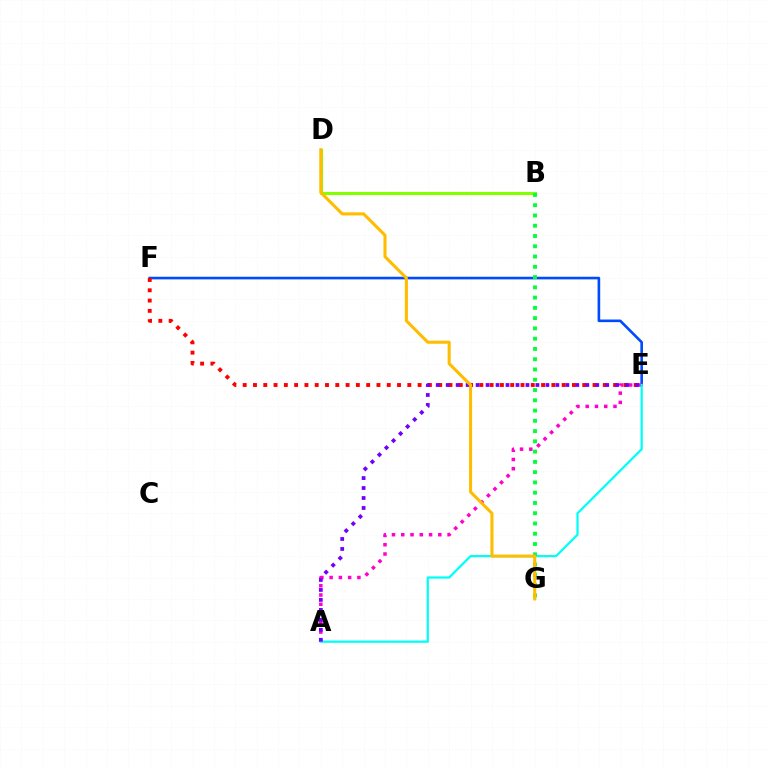{('E', 'F'): [{'color': '#004bff', 'line_style': 'solid', 'thickness': 1.89}, {'color': '#ff0000', 'line_style': 'dotted', 'thickness': 2.8}], ('A', 'E'): [{'color': '#ff00cf', 'line_style': 'dotted', 'thickness': 2.52}, {'color': '#00fff6', 'line_style': 'solid', 'thickness': 1.61}, {'color': '#7200ff', 'line_style': 'dotted', 'thickness': 2.71}], ('B', 'D'): [{'color': '#84ff00', 'line_style': 'solid', 'thickness': 2.25}], ('B', 'G'): [{'color': '#00ff39', 'line_style': 'dotted', 'thickness': 2.79}], ('D', 'G'): [{'color': '#ffbd00', 'line_style': 'solid', 'thickness': 2.22}]}